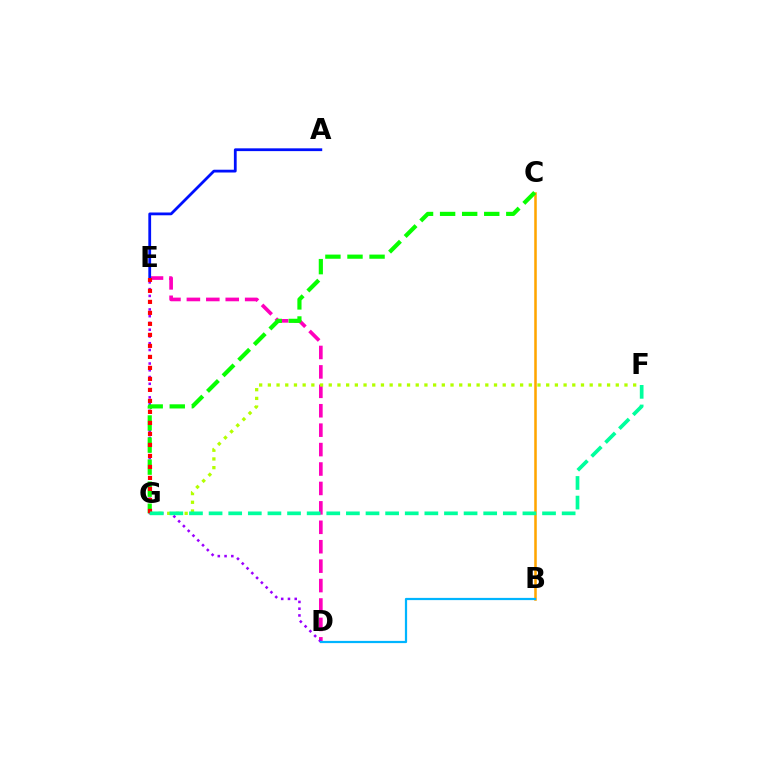{('D', 'E'): [{'color': '#ff00bd', 'line_style': 'dashed', 'thickness': 2.64}, {'color': '#9b00ff', 'line_style': 'dotted', 'thickness': 1.84}], ('B', 'C'): [{'color': '#ffa500', 'line_style': 'solid', 'thickness': 1.83}], ('F', 'G'): [{'color': '#b3ff00', 'line_style': 'dotted', 'thickness': 2.36}, {'color': '#00ff9d', 'line_style': 'dashed', 'thickness': 2.66}], ('C', 'G'): [{'color': '#08ff00', 'line_style': 'dashed', 'thickness': 3.0}], ('A', 'E'): [{'color': '#0010ff', 'line_style': 'solid', 'thickness': 2.0}], ('E', 'G'): [{'color': '#ff0000', 'line_style': 'dotted', 'thickness': 2.99}], ('B', 'D'): [{'color': '#00b5ff', 'line_style': 'solid', 'thickness': 1.6}]}